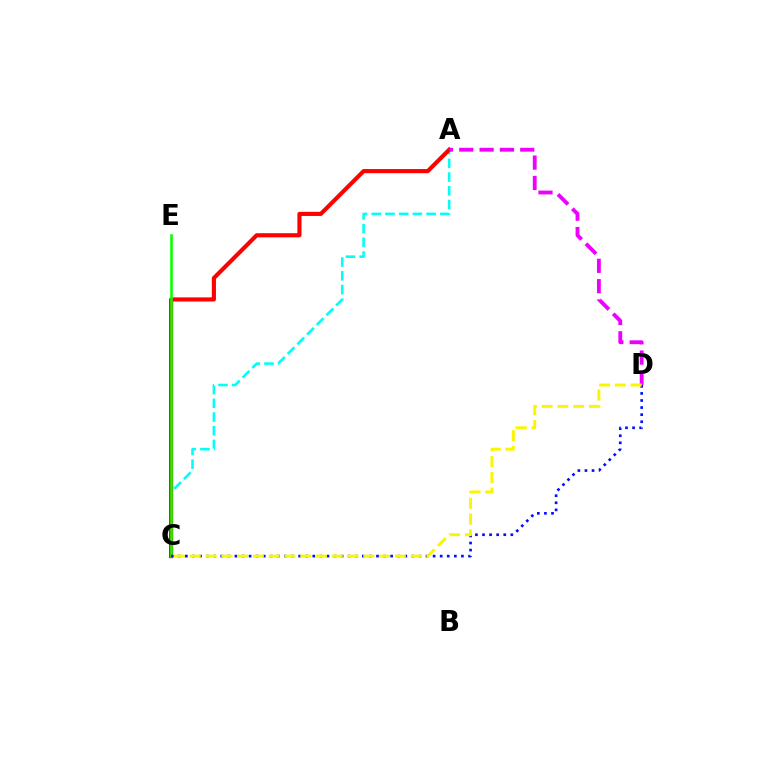{('A', 'C'): [{'color': '#00fff6', 'line_style': 'dashed', 'thickness': 1.86}, {'color': '#ff0000', 'line_style': 'solid', 'thickness': 2.97}], ('A', 'D'): [{'color': '#ee00ff', 'line_style': 'dashed', 'thickness': 2.76}], ('C', 'E'): [{'color': '#08ff00', 'line_style': 'solid', 'thickness': 1.87}], ('C', 'D'): [{'color': '#0010ff', 'line_style': 'dotted', 'thickness': 1.92}, {'color': '#fcf500', 'line_style': 'dashed', 'thickness': 2.14}]}